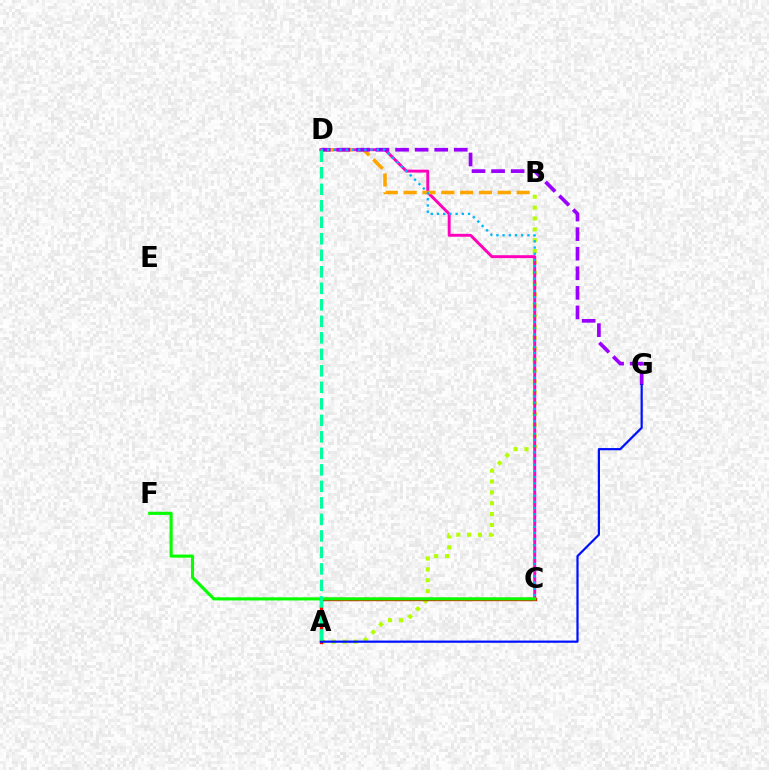{('A', 'B'): [{'color': '#b3ff00', 'line_style': 'dotted', 'thickness': 2.95}], ('C', 'D'): [{'color': '#ff00bd', 'line_style': 'solid', 'thickness': 2.1}, {'color': '#00b5ff', 'line_style': 'dotted', 'thickness': 1.69}], ('B', 'D'): [{'color': '#ffa500', 'line_style': 'dashed', 'thickness': 2.56}], ('D', 'G'): [{'color': '#9b00ff', 'line_style': 'dashed', 'thickness': 2.66}], ('A', 'C'): [{'color': '#ff0000', 'line_style': 'solid', 'thickness': 2.41}], ('C', 'F'): [{'color': '#08ff00', 'line_style': 'solid', 'thickness': 2.24}], ('A', 'G'): [{'color': '#0010ff', 'line_style': 'solid', 'thickness': 1.59}], ('A', 'D'): [{'color': '#00ff9d', 'line_style': 'dashed', 'thickness': 2.24}]}